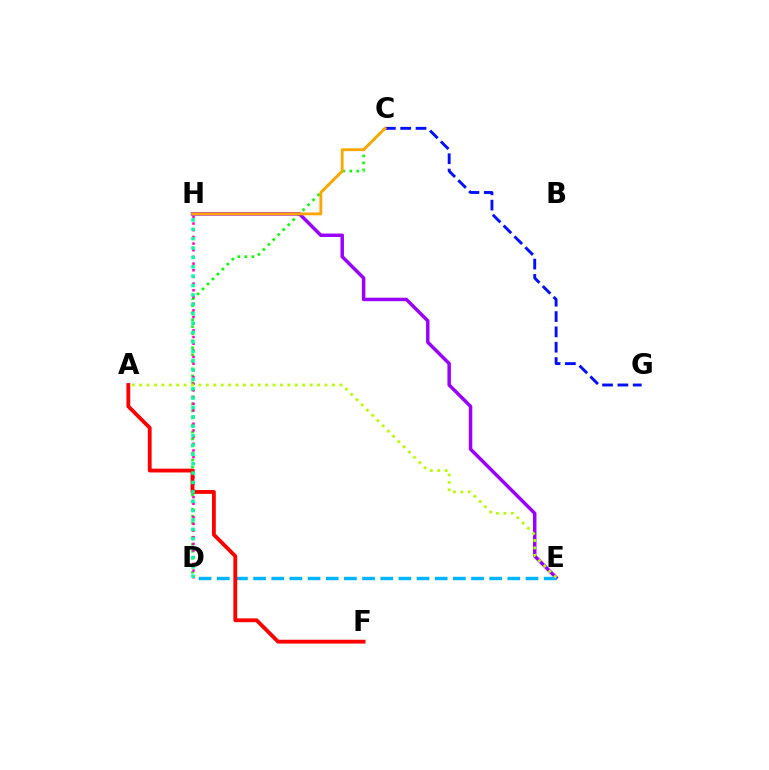{('C', 'D'): [{'color': '#08ff00', 'line_style': 'dotted', 'thickness': 1.91}], ('D', 'H'): [{'color': '#ff00bd', 'line_style': 'dotted', 'thickness': 1.81}, {'color': '#00ff9d', 'line_style': 'dotted', 'thickness': 2.55}], ('E', 'H'): [{'color': '#9b00ff', 'line_style': 'solid', 'thickness': 2.5}], ('D', 'E'): [{'color': '#00b5ff', 'line_style': 'dashed', 'thickness': 2.47}], ('C', 'G'): [{'color': '#0010ff', 'line_style': 'dashed', 'thickness': 2.08}], ('C', 'H'): [{'color': '#ffa500', 'line_style': 'solid', 'thickness': 2.04}], ('A', 'F'): [{'color': '#ff0000', 'line_style': 'solid', 'thickness': 2.75}], ('A', 'E'): [{'color': '#b3ff00', 'line_style': 'dotted', 'thickness': 2.01}]}